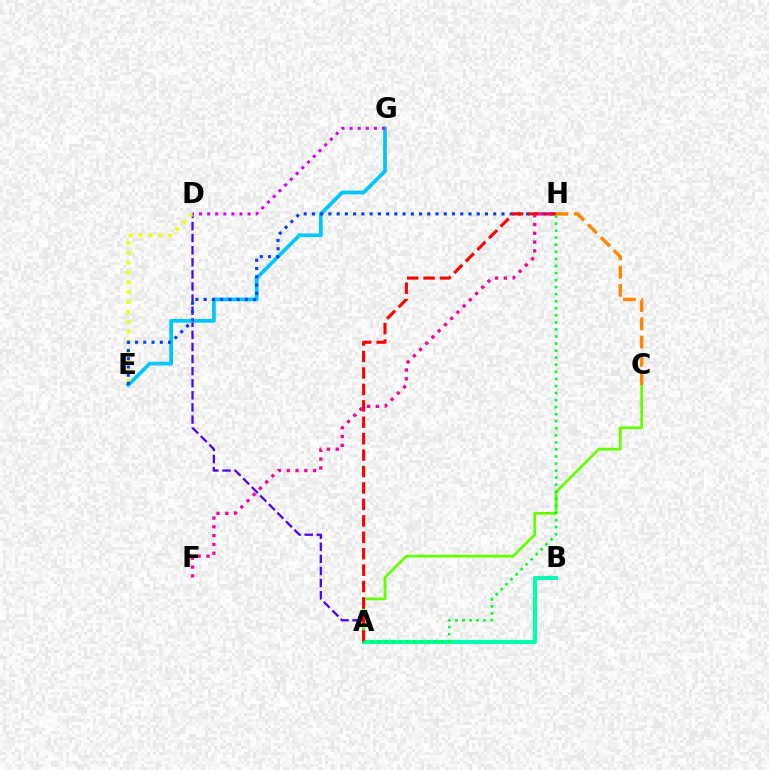{('A', 'D'): [{'color': '#4f00ff', 'line_style': 'dashed', 'thickness': 1.64}], ('D', 'E'): [{'color': '#eeff00', 'line_style': 'dotted', 'thickness': 2.68}], ('A', 'C'): [{'color': '#66ff00', 'line_style': 'solid', 'thickness': 1.99}], ('E', 'G'): [{'color': '#00c7ff', 'line_style': 'solid', 'thickness': 2.7}], ('E', 'H'): [{'color': '#003fff', 'line_style': 'dotted', 'thickness': 2.24}], ('A', 'B'): [{'color': '#00ffaf', 'line_style': 'solid', 'thickness': 3.0}], ('A', 'H'): [{'color': '#ff0000', 'line_style': 'dashed', 'thickness': 2.23}, {'color': '#00ff27', 'line_style': 'dotted', 'thickness': 1.92}], ('F', 'H'): [{'color': '#ff00a0', 'line_style': 'dotted', 'thickness': 2.39}], ('D', 'G'): [{'color': '#d600ff', 'line_style': 'dotted', 'thickness': 2.2}], ('C', 'H'): [{'color': '#ff8800', 'line_style': 'dashed', 'thickness': 2.48}]}